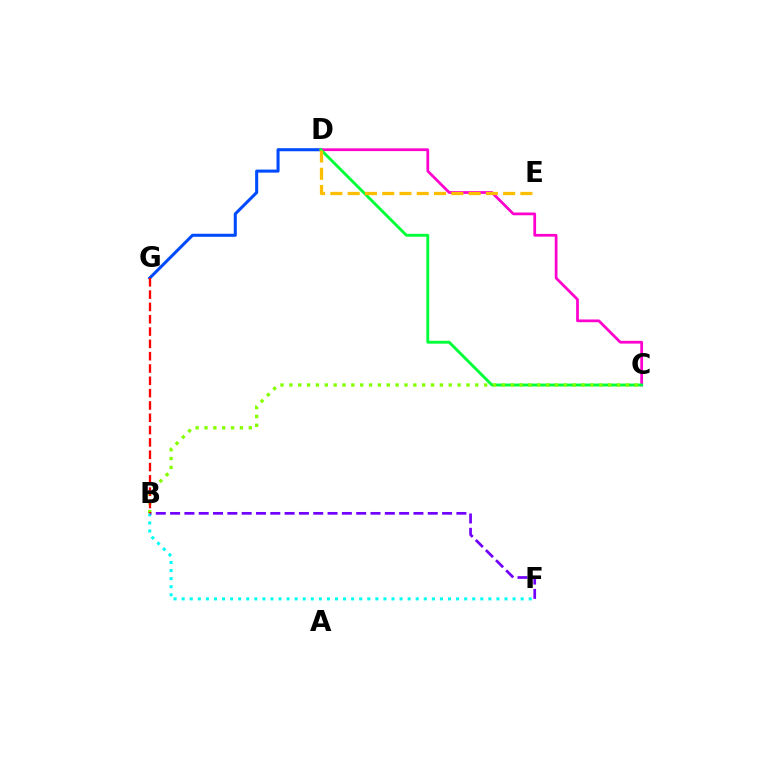{('D', 'G'): [{'color': '#004bff', 'line_style': 'solid', 'thickness': 2.2}], ('C', 'D'): [{'color': '#ff00cf', 'line_style': 'solid', 'thickness': 1.97}, {'color': '#00ff39', 'line_style': 'solid', 'thickness': 2.08}], ('B', 'F'): [{'color': '#00fff6', 'line_style': 'dotted', 'thickness': 2.19}, {'color': '#7200ff', 'line_style': 'dashed', 'thickness': 1.94}], ('D', 'E'): [{'color': '#ffbd00', 'line_style': 'dashed', 'thickness': 2.35}], ('B', 'C'): [{'color': '#84ff00', 'line_style': 'dotted', 'thickness': 2.41}], ('B', 'G'): [{'color': '#ff0000', 'line_style': 'dashed', 'thickness': 1.67}]}